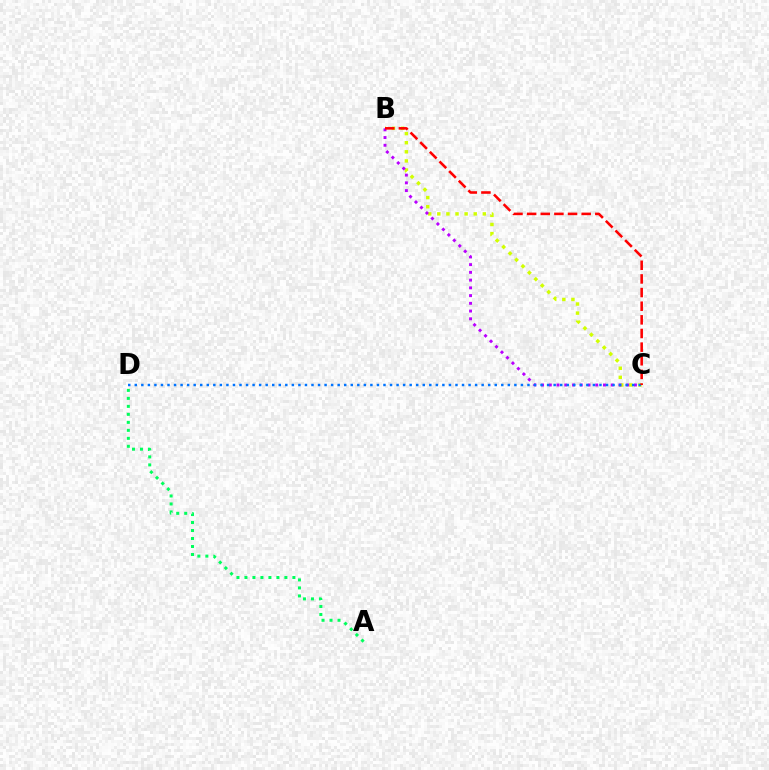{('A', 'D'): [{'color': '#00ff5c', 'line_style': 'dotted', 'thickness': 2.17}], ('B', 'C'): [{'color': '#d1ff00', 'line_style': 'dotted', 'thickness': 2.47}, {'color': '#b900ff', 'line_style': 'dotted', 'thickness': 2.1}, {'color': '#ff0000', 'line_style': 'dashed', 'thickness': 1.85}], ('C', 'D'): [{'color': '#0074ff', 'line_style': 'dotted', 'thickness': 1.78}]}